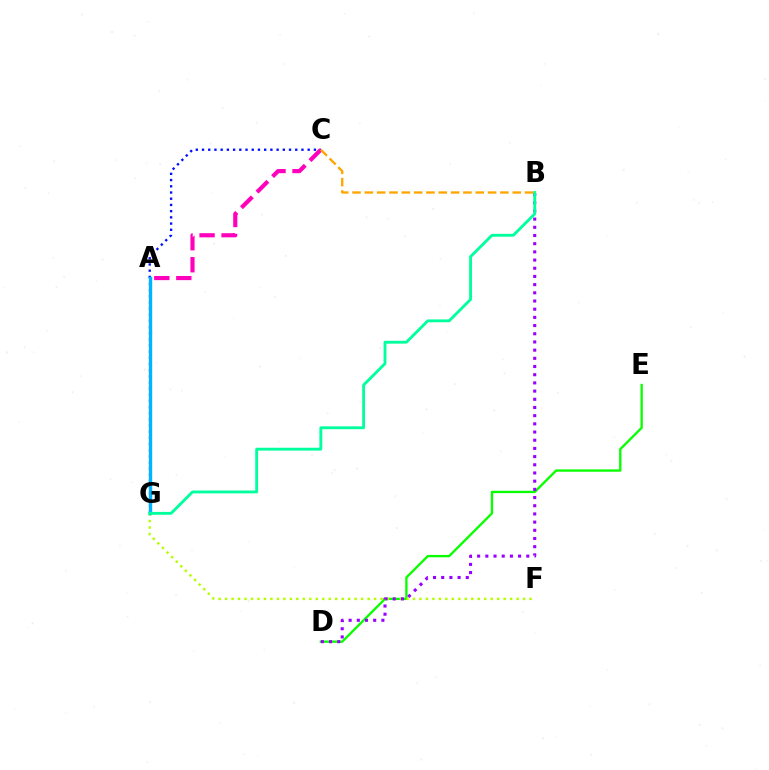{('D', 'E'): [{'color': '#08ff00', 'line_style': 'solid', 'thickness': 1.68}], ('A', 'C'): [{'color': '#0010ff', 'line_style': 'dotted', 'thickness': 1.69}, {'color': '#ff00bd', 'line_style': 'dashed', 'thickness': 2.99}], ('F', 'G'): [{'color': '#b3ff00', 'line_style': 'dotted', 'thickness': 1.76}], ('A', 'G'): [{'color': '#ff0000', 'line_style': 'dotted', 'thickness': 1.67}, {'color': '#00b5ff', 'line_style': 'solid', 'thickness': 2.45}], ('B', 'D'): [{'color': '#9b00ff', 'line_style': 'dotted', 'thickness': 2.22}], ('B', 'G'): [{'color': '#00ff9d', 'line_style': 'solid', 'thickness': 2.05}], ('B', 'C'): [{'color': '#ffa500', 'line_style': 'dashed', 'thickness': 1.67}]}